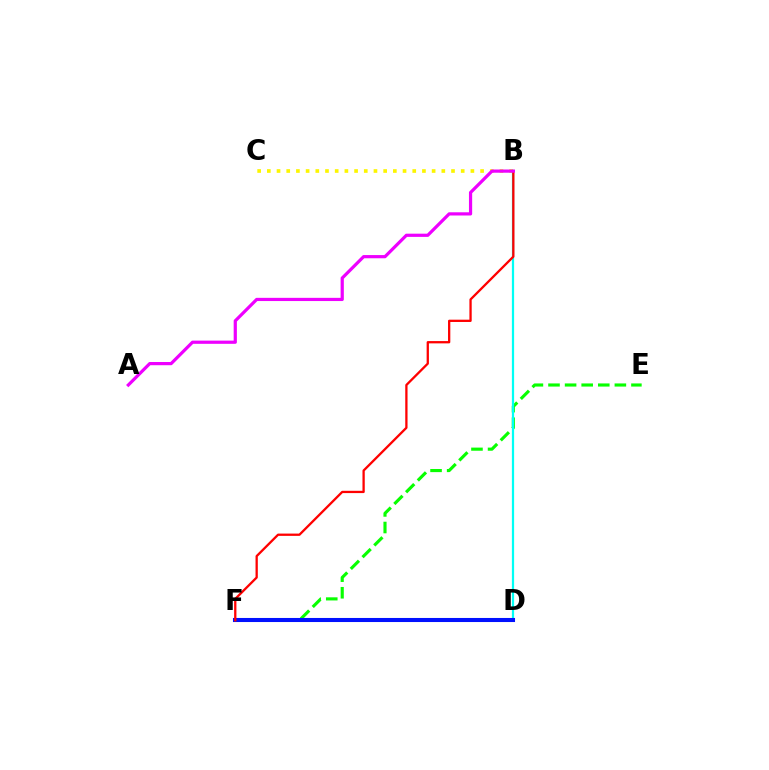{('E', 'F'): [{'color': '#08ff00', 'line_style': 'dashed', 'thickness': 2.25}], ('B', 'C'): [{'color': '#fcf500', 'line_style': 'dotted', 'thickness': 2.63}], ('B', 'D'): [{'color': '#00fff6', 'line_style': 'solid', 'thickness': 1.6}], ('D', 'F'): [{'color': '#0010ff', 'line_style': 'solid', 'thickness': 2.93}], ('B', 'F'): [{'color': '#ff0000', 'line_style': 'solid', 'thickness': 1.65}], ('A', 'B'): [{'color': '#ee00ff', 'line_style': 'solid', 'thickness': 2.31}]}